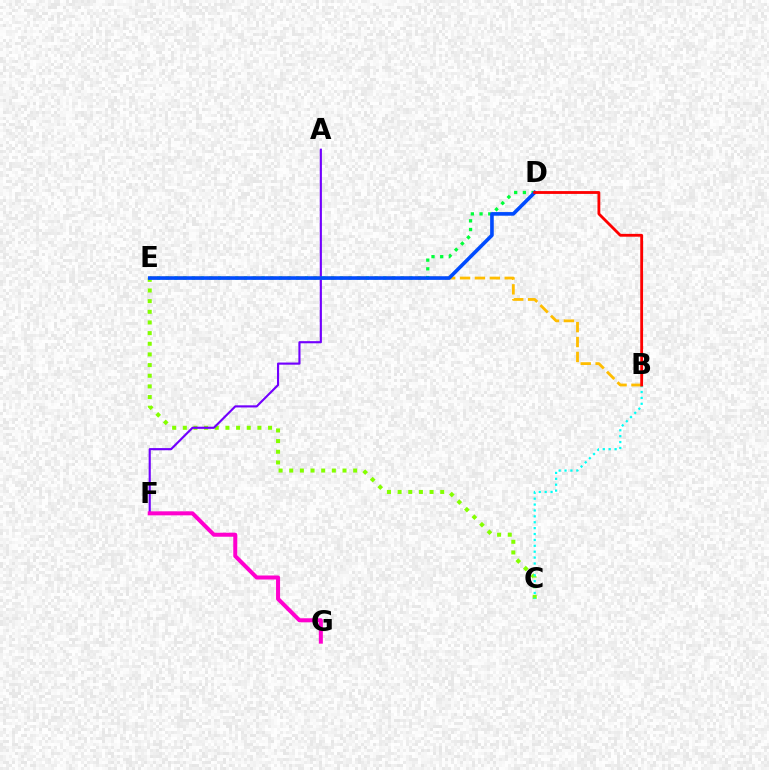{('C', 'E'): [{'color': '#84ff00', 'line_style': 'dotted', 'thickness': 2.9}], ('D', 'E'): [{'color': '#00ff39', 'line_style': 'dotted', 'thickness': 2.36}, {'color': '#004bff', 'line_style': 'solid', 'thickness': 2.61}], ('B', 'C'): [{'color': '#00fff6', 'line_style': 'dotted', 'thickness': 1.6}], ('A', 'F'): [{'color': '#7200ff', 'line_style': 'solid', 'thickness': 1.54}], ('B', 'E'): [{'color': '#ffbd00', 'line_style': 'dashed', 'thickness': 2.02}], ('B', 'D'): [{'color': '#ff0000', 'line_style': 'solid', 'thickness': 2.03}], ('F', 'G'): [{'color': '#ff00cf', 'line_style': 'solid', 'thickness': 2.89}]}